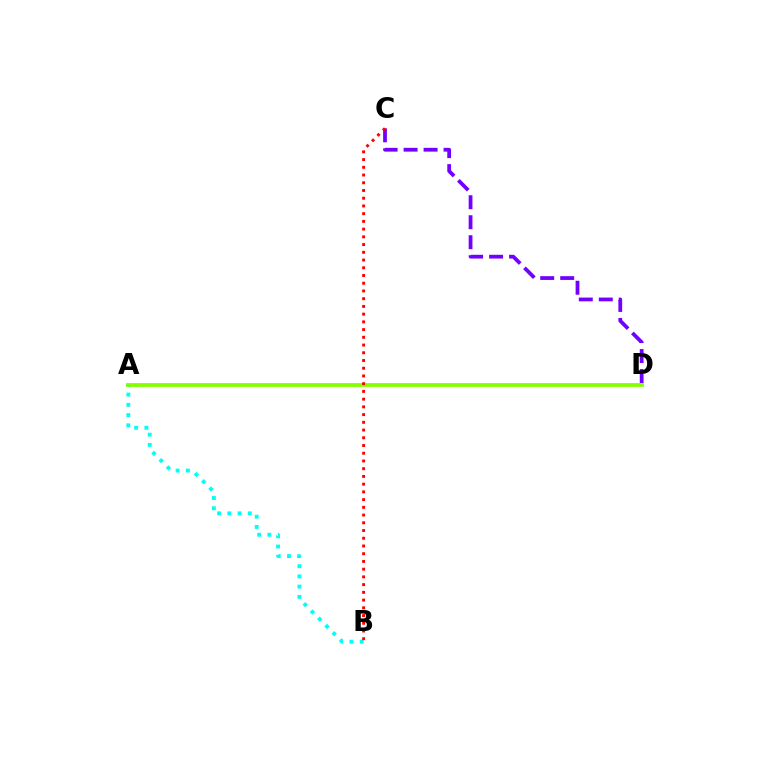{('C', 'D'): [{'color': '#7200ff', 'line_style': 'dashed', 'thickness': 2.72}], ('A', 'D'): [{'color': '#84ff00', 'line_style': 'solid', 'thickness': 2.74}], ('A', 'B'): [{'color': '#00fff6', 'line_style': 'dotted', 'thickness': 2.78}], ('B', 'C'): [{'color': '#ff0000', 'line_style': 'dotted', 'thickness': 2.1}]}